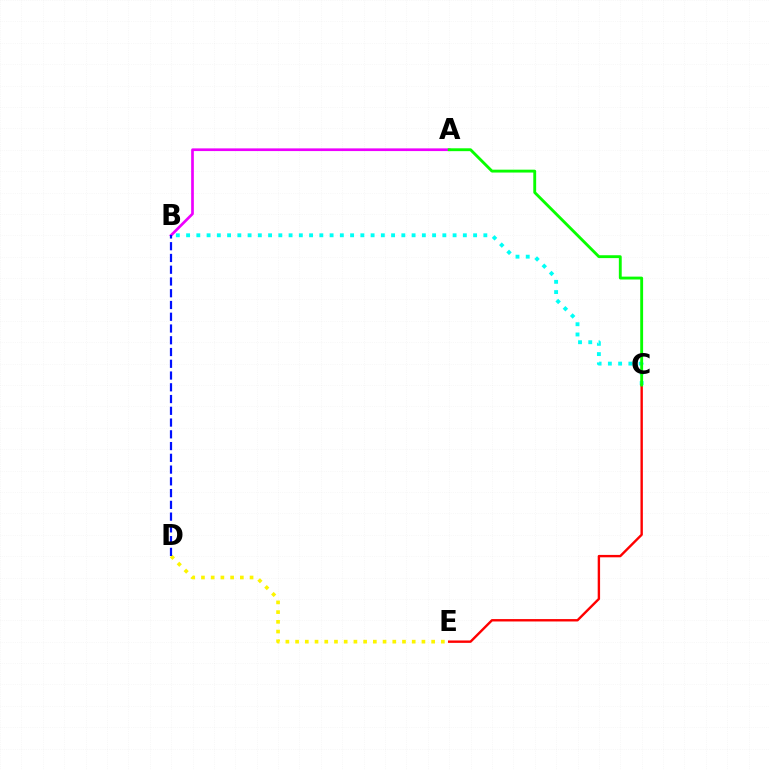{('B', 'C'): [{'color': '#00fff6', 'line_style': 'dotted', 'thickness': 2.79}], ('A', 'B'): [{'color': '#ee00ff', 'line_style': 'solid', 'thickness': 1.94}], ('D', 'E'): [{'color': '#fcf500', 'line_style': 'dotted', 'thickness': 2.64}], ('B', 'D'): [{'color': '#0010ff', 'line_style': 'dashed', 'thickness': 1.6}], ('C', 'E'): [{'color': '#ff0000', 'line_style': 'solid', 'thickness': 1.72}], ('A', 'C'): [{'color': '#08ff00', 'line_style': 'solid', 'thickness': 2.06}]}